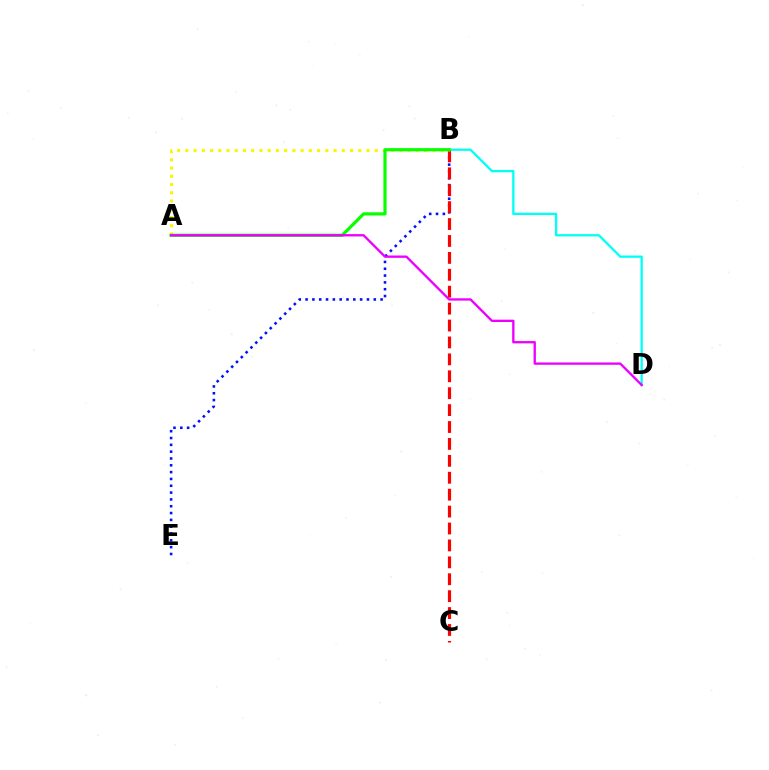{('B', 'E'): [{'color': '#0010ff', 'line_style': 'dotted', 'thickness': 1.85}], ('B', 'D'): [{'color': '#00fff6', 'line_style': 'solid', 'thickness': 1.66}], ('B', 'C'): [{'color': '#ff0000', 'line_style': 'dashed', 'thickness': 2.3}], ('A', 'B'): [{'color': '#fcf500', 'line_style': 'dotted', 'thickness': 2.24}, {'color': '#08ff00', 'line_style': 'solid', 'thickness': 2.29}], ('A', 'D'): [{'color': '#ee00ff', 'line_style': 'solid', 'thickness': 1.68}]}